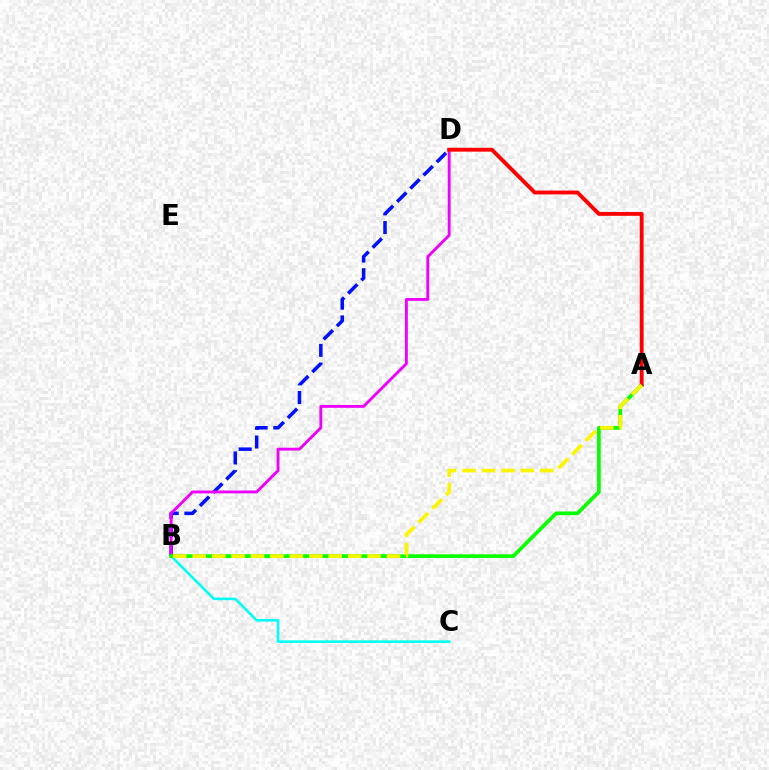{('B', 'D'): [{'color': '#0010ff', 'line_style': 'dashed', 'thickness': 2.54}, {'color': '#ee00ff', 'line_style': 'solid', 'thickness': 2.06}], ('B', 'C'): [{'color': '#00fff6', 'line_style': 'solid', 'thickness': 1.86}], ('A', 'B'): [{'color': '#08ff00', 'line_style': 'solid', 'thickness': 2.67}, {'color': '#fcf500', 'line_style': 'dashed', 'thickness': 2.64}], ('A', 'D'): [{'color': '#ff0000', 'line_style': 'solid', 'thickness': 2.78}]}